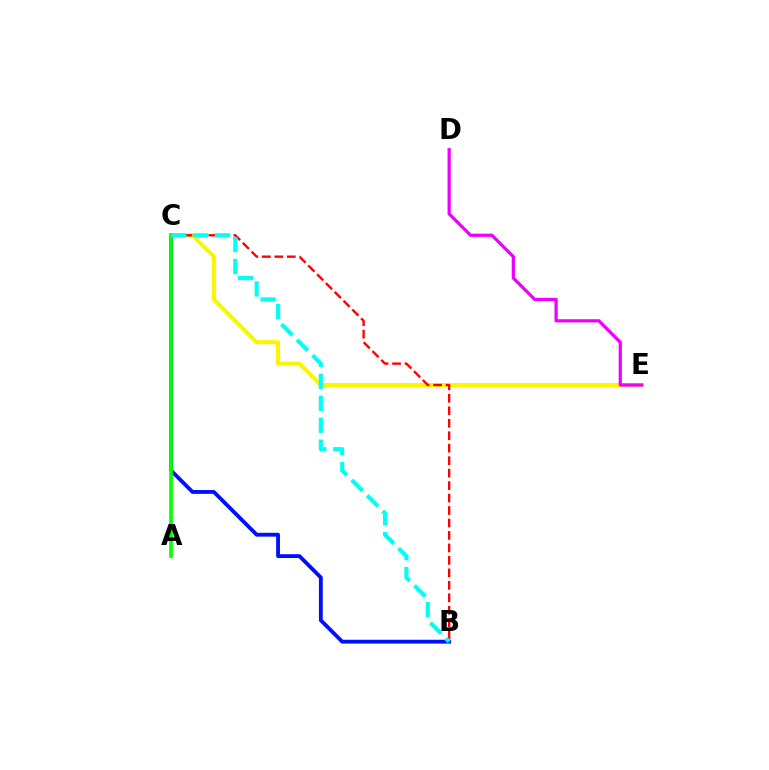{('B', 'C'): [{'color': '#0010ff', 'line_style': 'solid', 'thickness': 2.76}, {'color': '#ff0000', 'line_style': 'dashed', 'thickness': 1.69}, {'color': '#00fff6', 'line_style': 'dashed', 'thickness': 2.98}], ('C', 'E'): [{'color': '#fcf500', 'line_style': 'solid', 'thickness': 2.89}], ('D', 'E'): [{'color': '#ee00ff', 'line_style': 'solid', 'thickness': 2.33}], ('A', 'C'): [{'color': '#08ff00', 'line_style': 'solid', 'thickness': 2.66}]}